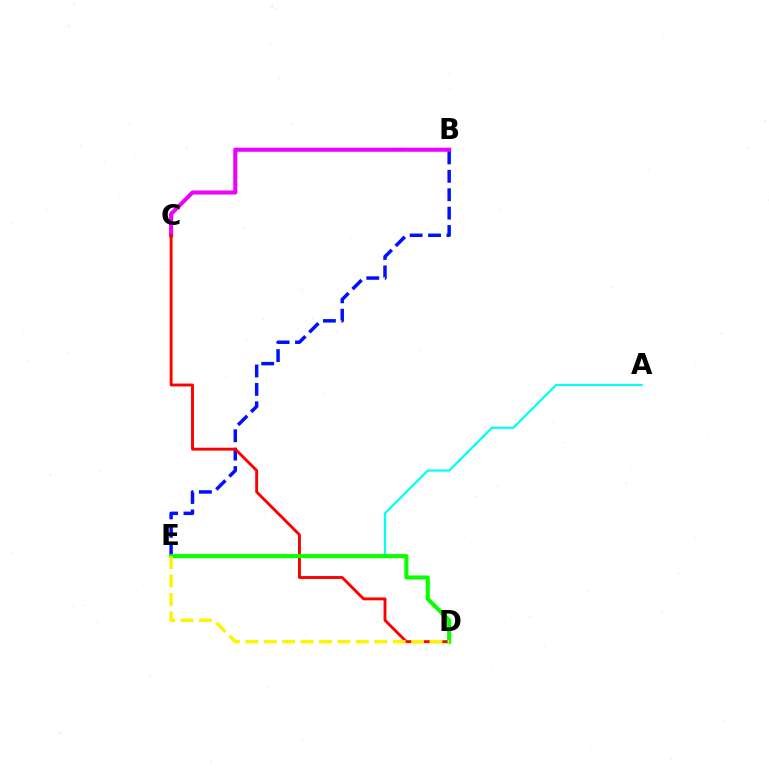{('B', 'C'): [{'color': '#ee00ff', 'line_style': 'solid', 'thickness': 2.93}], ('A', 'E'): [{'color': '#00fff6', 'line_style': 'solid', 'thickness': 1.59}], ('B', 'E'): [{'color': '#0010ff', 'line_style': 'dashed', 'thickness': 2.5}], ('C', 'D'): [{'color': '#ff0000', 'line_style': 'solid', 'thickness': 2.09}], ('D', 'E'): [{'color': '#08ff00', 'line_style': 'solid', 'thickness': 2.95}, {'color': '#fcf500', 'line_style': 'dashed', 'thickness': 2.5}]}